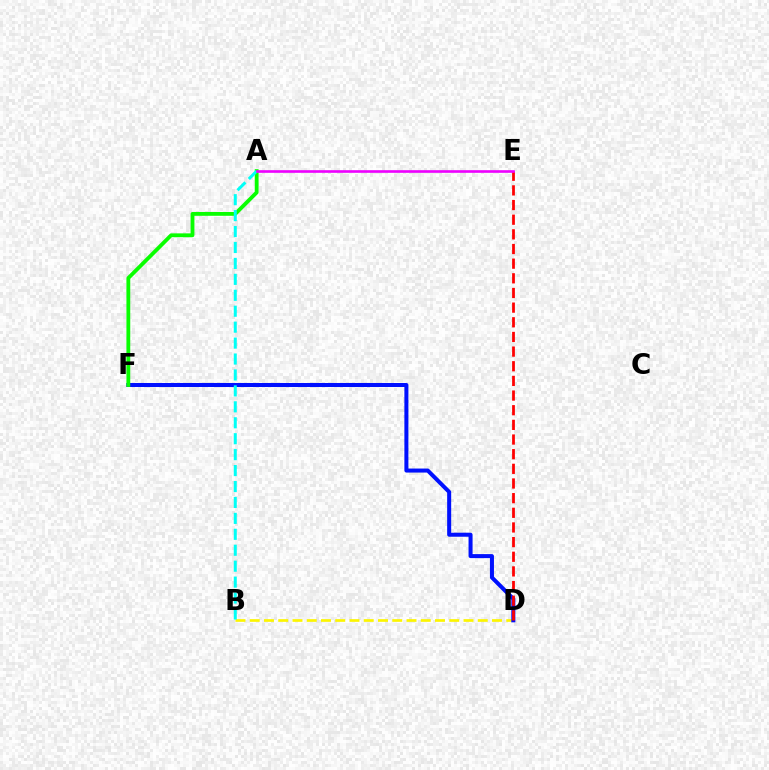{('B', 'D'): [{'color': '#fcf500', 'line_style': 'dashed', 'thickness': 1.94}], ('D', 'F'): [{'color': '#0010ff', 'line_style': 'solid', 'thickness': 2.9}], ('A', 'F'): [{'color': '#08ff00', 'line_style': 'solid', 'thickness': 2.75}], ('D', 'E'): [{'color': '#ff0000', 'line_style': 'dashed', 'thickness': 1.99}], ('A', 'B'): [{'color': '#00fff6', 'line_style': 'dashed', 'thickness': 2.16}], ('A', 'E'): [{'color': '#ee00ff', 'line_style': 'solid', 'thickness': 1.9}]}